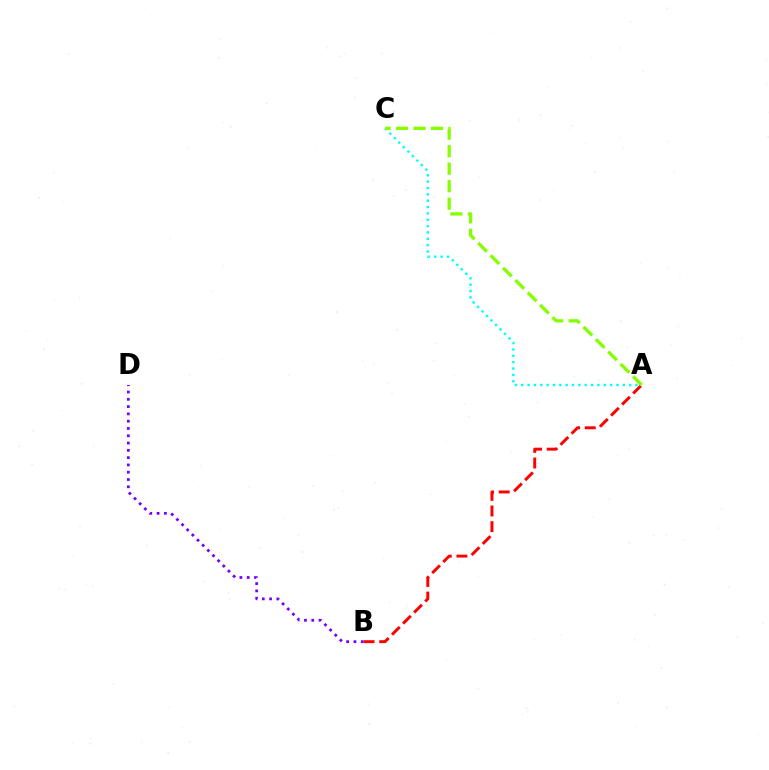{('A', 'B'): [{'color': '#ff0000', 'line_style': 'dashed', 'thickness': 2.13}], ('A', 'C'): [{'color': '#00fff6', 'line_style': 'dotted', 'thickness': 1.72}, {'color': '#84ff00', 'line_style': 'dashed', 'thickness': 2.38}], ('B', 'D'): [{'color': '#7200ff', 'line_style': 'dotted', 'thickness': 1.98}]}